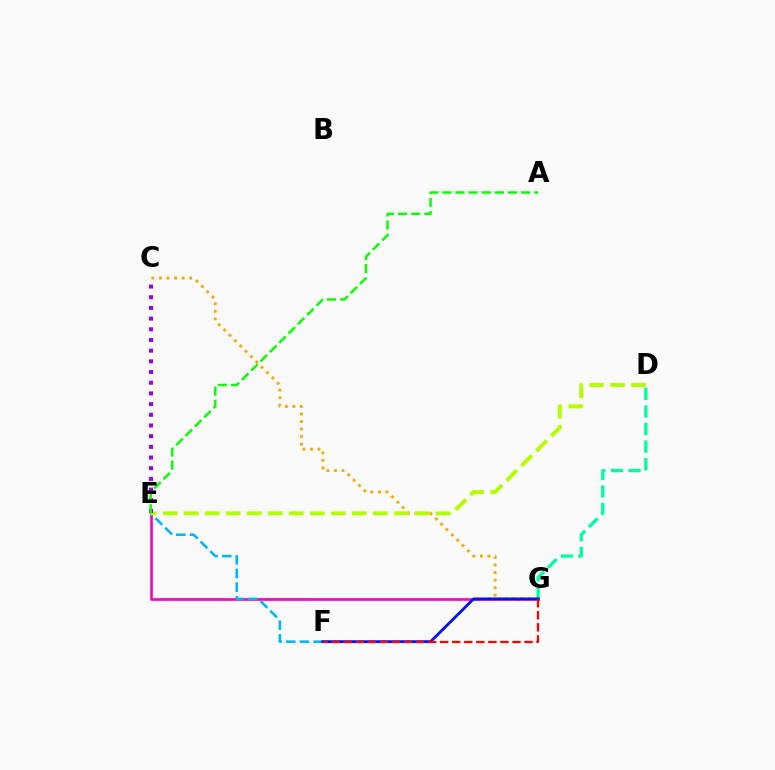{('D', 'G'): [{'color': '#00ff9d', 'line_style': 'dashed', 'thickness': 2.39}], ('E', 'G'): [{'color': '#ff00bd', 'line_style': 'solid', 'thickness': 1.92}], ('E', 'F'): [{'color': '#00b5ff', 'line_style': 'dashed', 'thickness': 1.86}], ('C', 'G'): [{'color': '#ffa500', 'line_style': 'dotted', 'thickness': 2.05}], ('F', 'G'): [{'color': '#0010ff', 'line_style': 'solid', 'thickness': 2.03}, {'color': '#ff0000', 'line_style': 'dashed', 'thickness': 1.64}], ('D', 'E'): [{'color': '#b3ff00', 'line_style': 'dashed', 'thickness': 2.85}], ('C', 'E'): [{'color': '#9b00ff', 'line_style': 'dotted', 'thickness': 2.9}], ('A', 'E'): [{'color': '#08ff00', 'line_style': 'dashed', 'thickness': 1.78}]}